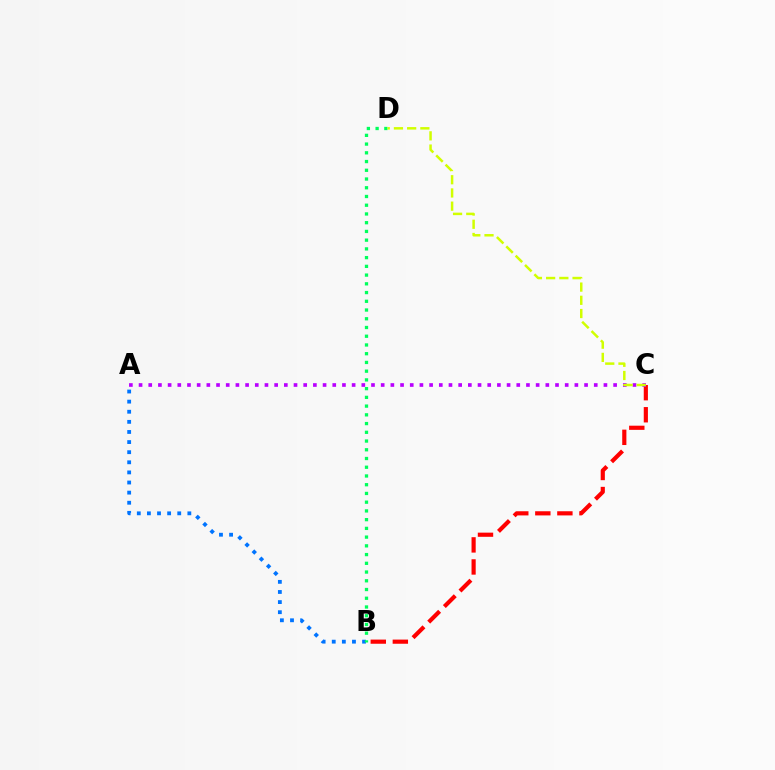{('A', 'B'): [{'color': '#0074ff', 'line_style': 'dotted', 'thickness': 2.75}], ('B', 'C'): [{'color': '#ff0000', 'line_style': 'dashed', 'thickness': 3.0}], ('A', 'C'): [{'color': '#b900ff', 'line_style': 'dotted', 'thickness': 2.63}], ('B', 'D'): [{'color': '#00ff5c', 'line_style': 'dotted', 'thickness': 2.37}], ('C', 'D'): [{'color': '#d1ff00', 'line_style': 'dashed', 'thickness': 1.79}]}